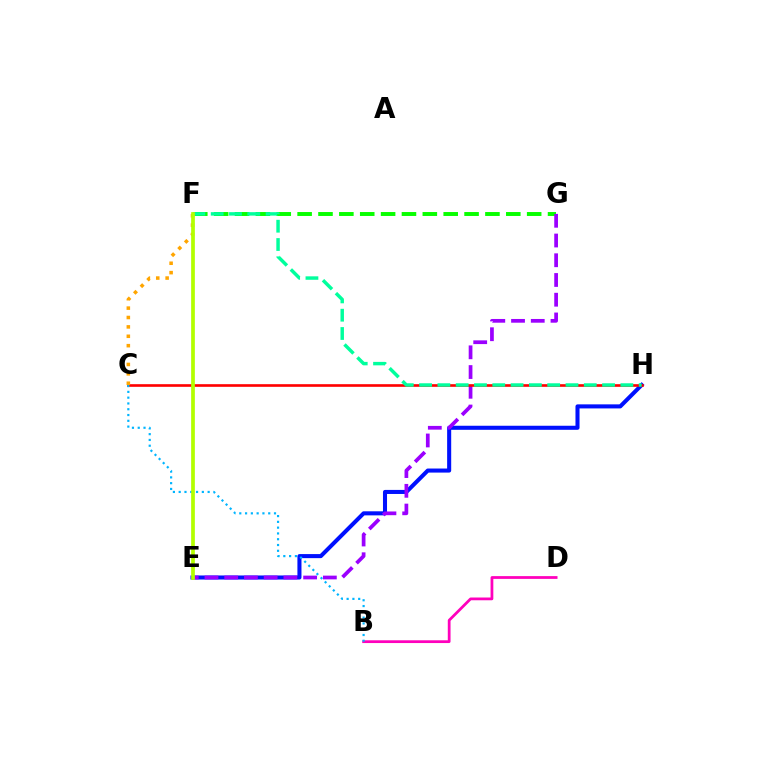{('E', 'H'): [{'color': '#0010ff', 'line_style': 'solid', 'thickness': 2.92}], ('F', 'G'): [{'color': '#08ff00', 'line_style': 'dashed', 'thickness': 2.83}], ('E', 'G'): [{'color': '#9b00ff', 'line_style': 'dashed', 'thickness': 2.68}], ('C', 'H'): [{'color': '#ff0000', 'line_style': 'solid', 'thickness': 1.9}], ('F', 'H'): [{'color': '#00ff9d', 'line_style': 'dashed', 'thickness': 2.49}], ('B', 'D'): [{'color': '#ff00bd', 'line_style': 'solid', 'thickness': 1.99}], ('C', 'F'): [{'color': '#ffa500', 'line_style': 'dotted', 'thickness': 2.55}], ('B', 'C'): [{'color': '#00b5ff', 'line_style': 'dotted', 'thickness': 1.57}], ('E', 'F'): [{'color': '#b3ff00', 'line_style': 'solid', 'thickness': 2.68}]}